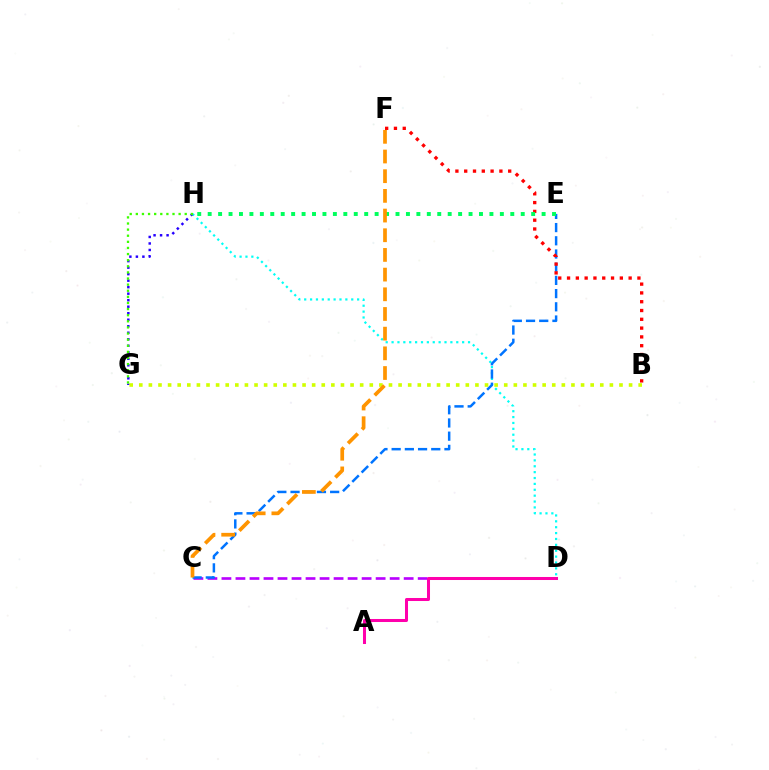{('D', 'H'): [{'color': '#00fff6', 'line_style': 'dotted', 'thickness': 1.6}], ('G', 'H'): [{'color': '#2500ff', 'line_style': 'dotted', 'thickness': 1.77}, {'color': '#3dff00', 'line_style': 'dotted', 'thickness': 1.66}], ('C', 'D'): [{'color': '#b900ff', 'line_style': 'dashed', 'thickness': 1.9}], ('C', 'E'): [{'color': '#0074ff', 'line_style': 'dashed', 'thickness': 1.79}], ('B', 'F'): [{'color': '#ff0000', 'line_style': 'dotted', 'thickness': 2.39}], ('E', 'H'): [{'color': '#00ff5c', 'line_style': 'dotted', 'thickness': 2.84}], ('B', 'G'): [{'color': '#d1ff00', 'line_style': 'dotted', 'thickness': 2.61}], ('A', 'D'): [{'color': '#ff00ac', 'line_style': 'solid', 'thickness': 2.18}], ('C', 'F'): [{'color': '#ff9400', 'line_style': 'dashed', 'thickness': 2.67}]}